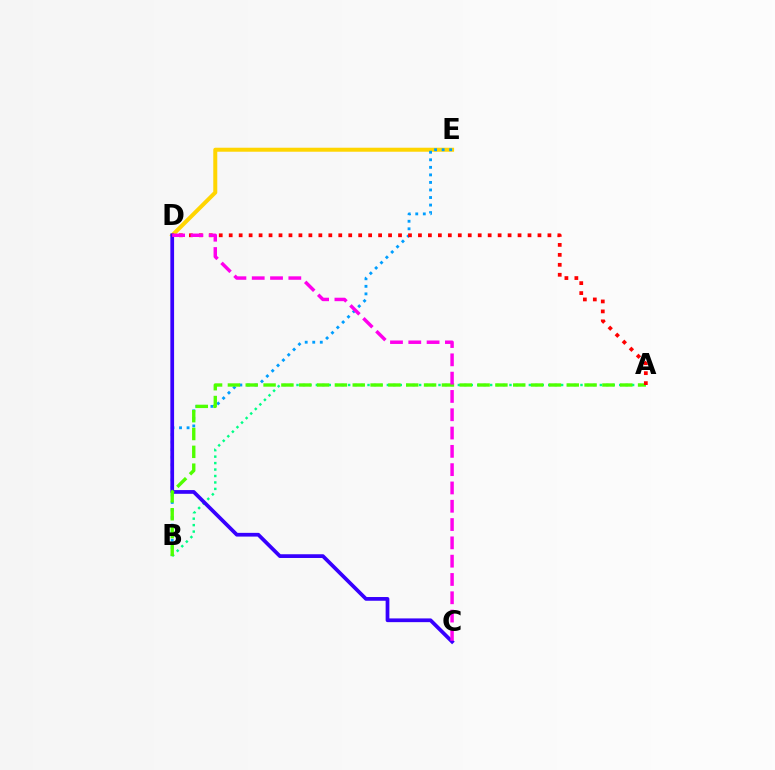{('A', 'B'): [{'color': '#00ff86', 'line_style': 'dotted', 'thickness': 1.75}, {'color': '#4fff00', 'line_style': 'dashed', 'thickness': 2.42}], ('D', 'E'): [{'color': '#ffd500', 'line_style': 'solid', 'thickness': 2.88}], ('B', 'E'): [{'color': '#009eff', 'line_style': 'dotted', 'thickness': 2.05}], ('C', 'D'): [{'color': '#3700ff', 'line_style': 'solid', 'thickness': 2.69}, {'color': '#ff00ed', 'line_style': 'dashed', 'thickness': 2.49}], ('A', 'D'): [{'color': '#ff0000', 'line_style': 'dotted', 'thickness': 2.71}]}